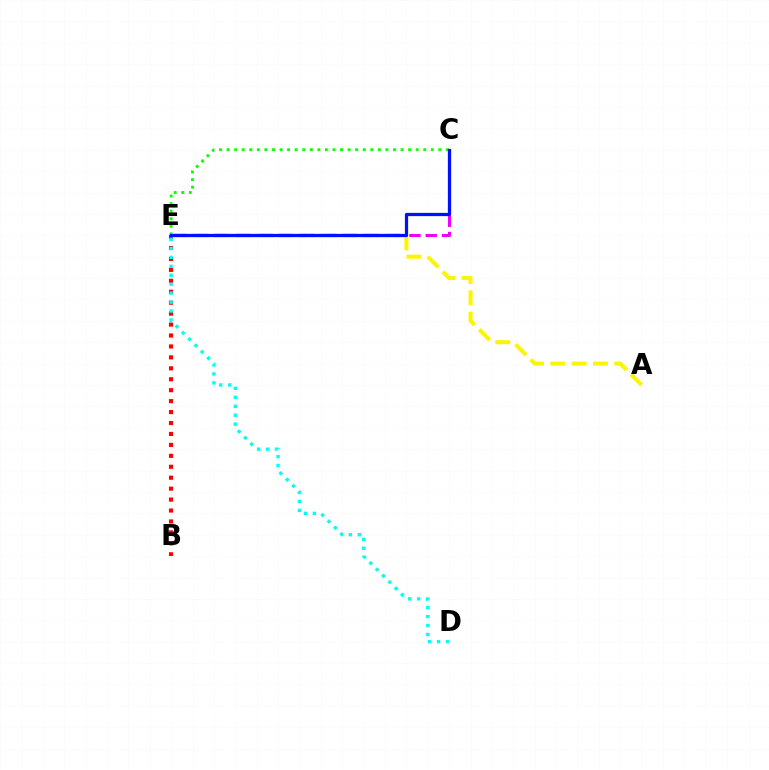{('C', 'E'): [{'color': '#08ff00', 'line_style': 'dotted', 'thickness': 2.05}, {'color': '#ee00ff', 'line_style': 'dashed', 'thickness': 2.21}, {'color': '#0010ff', 'line_style': 'solid', 'thickness': 2.33}], ('B', 'E'): [{'color': '#ff0000', 'line_style': 'dotted', 'thickness': 2.97}], ('A', 'E'): [{'color': '#fcf500', 'line_style': 'dashed', 'thickness': 2.9}], ('D', 'E'): [{'color': '#00fff6', 'line_style': 'dotted', 'thickness': 2.43}]}